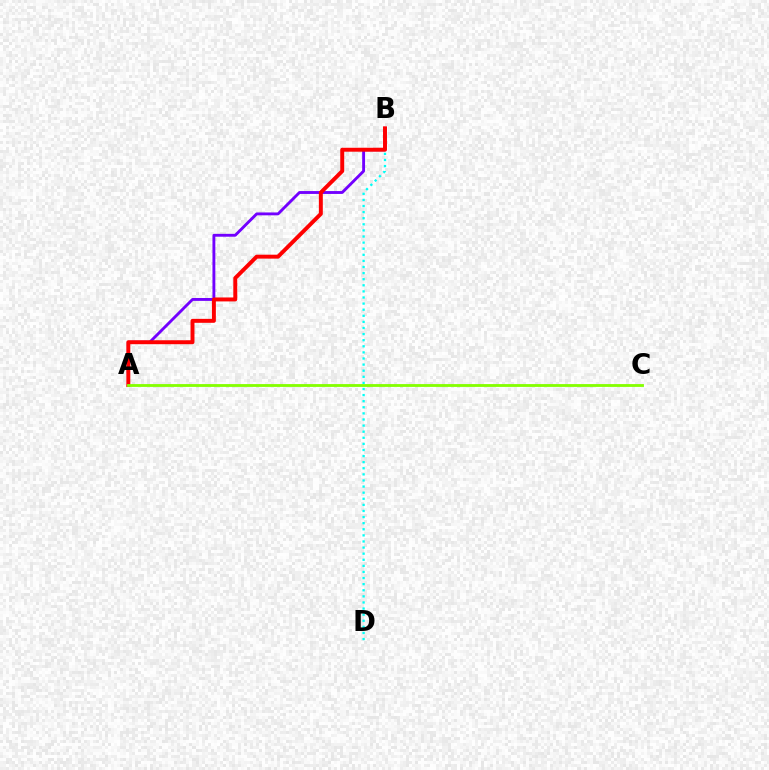{('A', 'B'): [{'color': '#7200ff', 'line_style': 'solid', 'thickness': 2.07}, {'color': '#ff0000', 'line_style': 'solid', 'thickness': 2.84}], ('B', 'D'): [{'color': '#00fff6', 'line_style': 'dotted', 'thickness': 1.66}], ('A', 'C'): [{'color': '#84ff00', 'line_style': 'solid', 'thickness': 2.03}]}